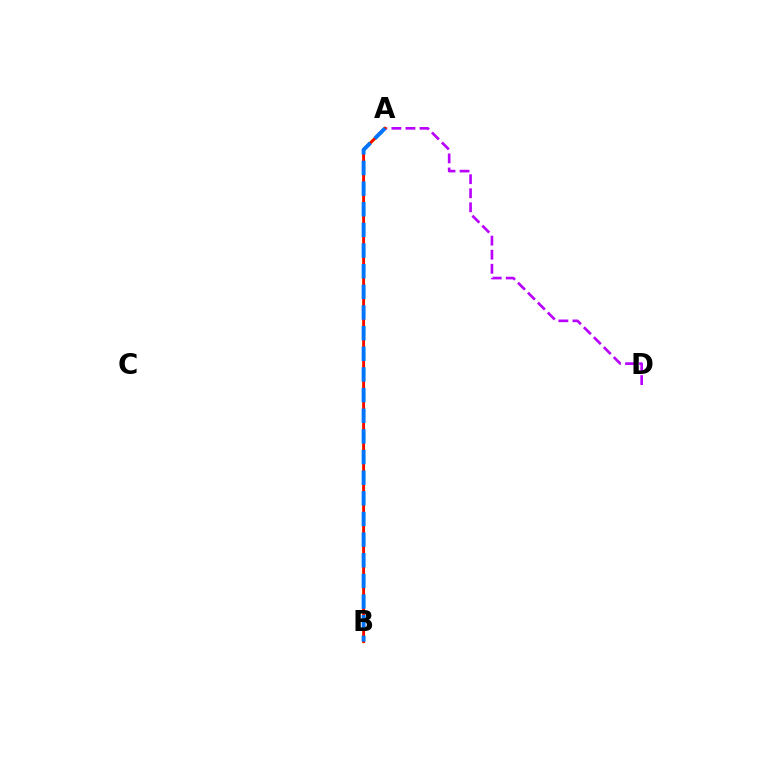{('A', 'B'): [{'color': '#00ff5c', 'line_style': 'dashed', 'thickness': 1.84}, {'color': '#d1ff00', 'line_style': 'solid', 'thickness': 2.19}, {'color': '#ff0000', 'line_style': 'solid', 'thickness': 2.0}, {'color': '#0074ff', 'line_style': 'dashed', 'thickness': 2.8}], ('A', 'D'): [{'color': '#b900ff', 'line_style': 'dashed', 'thickness': 1.91}]}